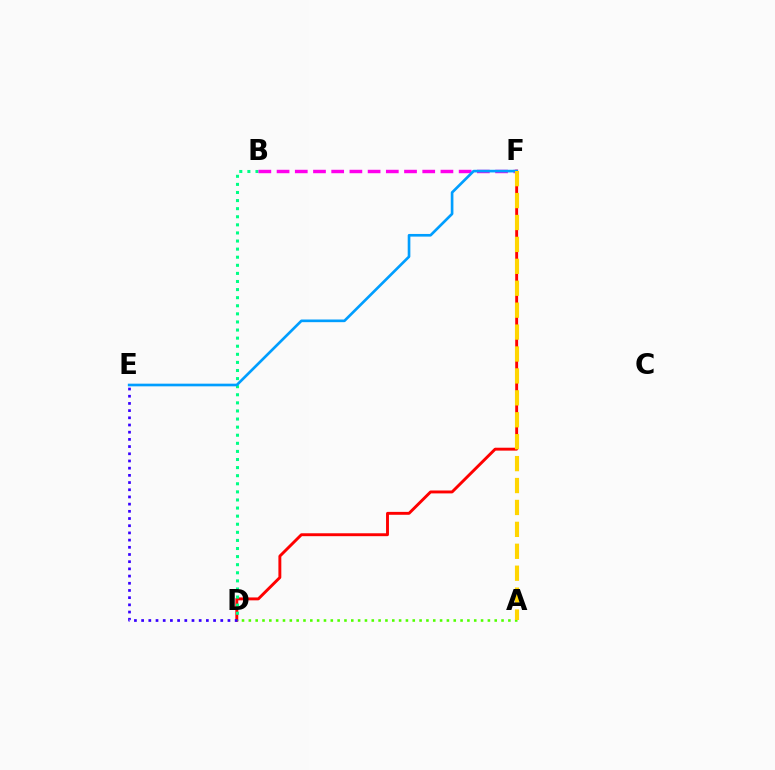{('D', 'F'): [{'color': '#ff0000', 'line_style': 'solid', 'thickness': 2.09}], ('B', 'D'): [{'color': '#00ff86', 'line_style': 'dotted', 'thickness': 2.2}], ('D', 'E'): [{'color': '#3700ff', 'line_style': 'dotted', 'thickness': 1.95}], ('B', 'F'): [{'color': '#ff00ed', 'line_style': 'dashed', 'thickness': 2.47}], ('A', 'D'): [{'color': '#4fff00', 'line_style': 'dotted', 'thickness': 1.86}], ('E', 'F'): [{'color': '#009eff', 'line_style': 'solid', 'thickness': 1.92}], ('A', 'F'): [{'color': '#ffd500', 'line_style': 'dashed', 'thickness': 2.98}]}